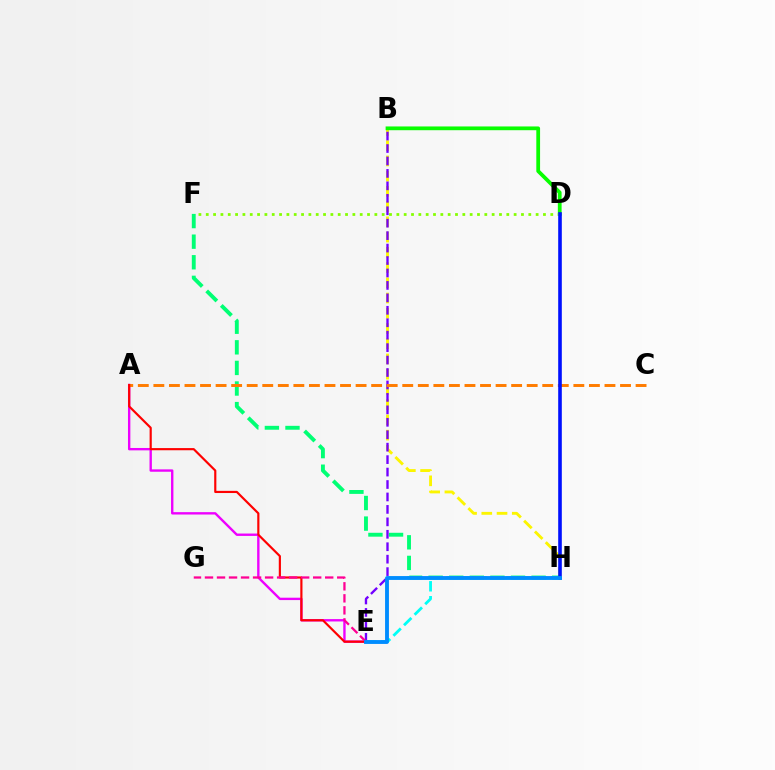{('B', 'H'): [{'color': '#fcf500', 'line_style': 'dashed', 'thickness': 2.07}], ('B', 'D'): [{'color': '#08ff00', 'line_style': 'solid', 'thickness': 2.71}], ('F', 'H'): [{'color': '#00ff74', 'line_style': 'dashed', 'thickness': 2.8}], ('A', 'E'): [{'color': '#ee00ff', 'line_style': 'solid', 'thickness': 1.71}, {'color': '#ff0000', 'line_style': 'solid', 'thickness': 1.56}], ('B', 'E'): [{'color': '#7200ff', 'line_style': 'dashed', 'thickness': 1.69}], ('E', 'H'): [{'color': '#00fff6', 'line_style': 'dashed', 'thickness': 2.03}, {'color': '#008cff', 'line_style': 'solid', 'thickness': 2.78}], ('D', 'F'): [{'color': '#84ff00', 'line_style': 'dotted', 'thickness': 1.99}], ('A', 'C'): [{'color': '#ff7c00', 'line_style': 'dashed', 'thickness': 2.11}], ('E', 'G'): [{'color': '#ff0094', 'line_style': 'dashed', 'thickness': 1.63}], ('D', 'H'): [{'color': '#0010ff', 'line_style': 'solid', 'thickness': 2.6}]}